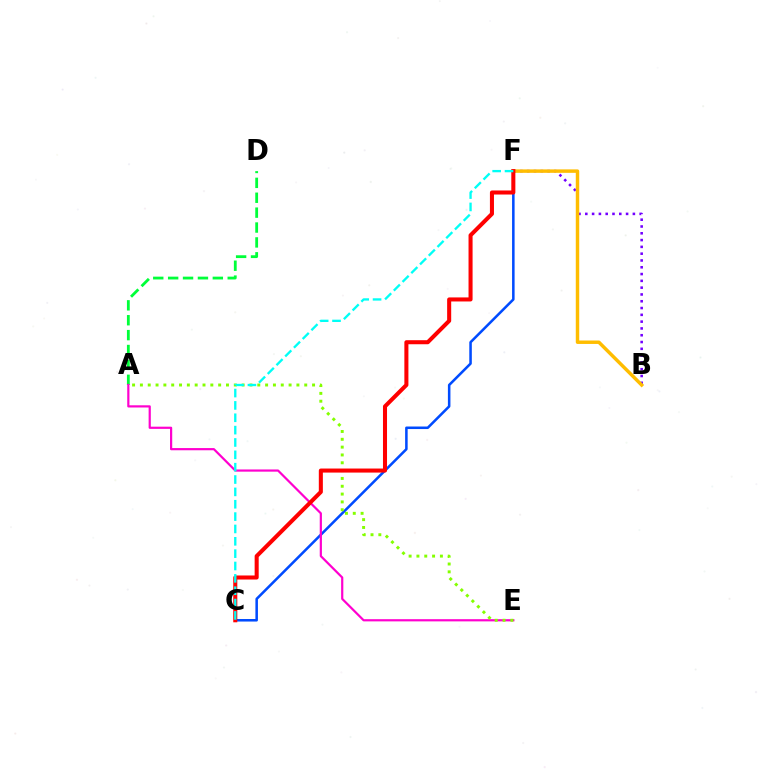{('B', 'F'): [{'color': '#7200ff', 'line_style': 'dotted', 'thickness': 1.85}, {'color': '#ffbd00', 'line_style': 'solid', 'thickness': 2.49}], ('A', 'D'): [{'color': '#00ff39', 'line_style': 'dashed', 'thickness': 2.02}], ('C', 'F'): [{'color': '#004bff', 'line_style': 'solid', 'thickness': 1.83}, {'color': '#ff0000', 'line_style': 'solid', 'thickness': 2.91}, {'color': '#00fff6', 'line_style': 'dashed', 'thickness': 1.68}], ('A', 'E'): [{'color': '#ff00cf', 'line_style': 'solid', 'thickness': 1.58}, {'color': '#84ff00', 'line_style': 'dotted', 'thickness': 2.13}]}